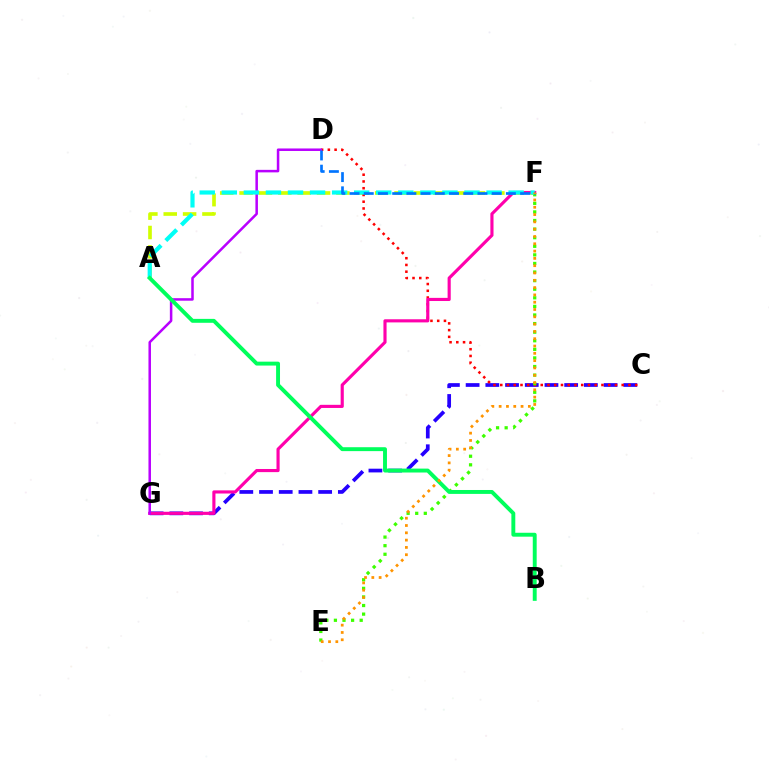{('C', 'G'): [{'color': '#2500ff', 'line_style': 'dashed', 'thickness': 2.68}], ('A', 'F'): [{'color': '#d1ff00', 'line_style': 'dashed', 'thickness': 2.63}, {'color': '#00fff6', 'line_style': 'dashed', 'thickness': 3.0}], ('C', 'D'): [{'color': '#ff0000', 'line_style': 'dotted', 'thickness': 1.83}], ('F', 'G'): [{'color': '#ff00ac', 'line_style': 'solid', 'thickness': 2.26}], ('D', 'G'): [{'color': '#b900ff', 'line_style': 'solid', 'thickness': 1.81}], ('E', 'F'): [{'color': '#3dff00', 'line_style': 'dotted', 'thickness': 2.33}, {'color': '#ff9400', 'line_style': 'dotted', 'thickness': 1.98}], ('A', 'B'): [{'color': '#00ff5c', 'line_style': 'solid', 'thickness': 2.82}], ('D', 'F'): [{'color': '#0074ff', 'line_style': 'dashed', 'thickness': 1.93}]}